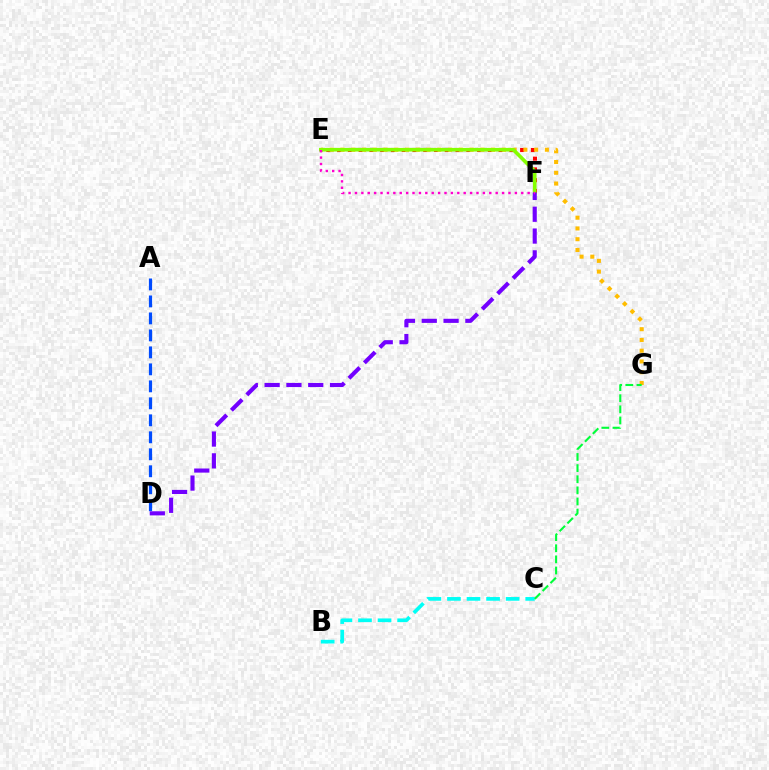{('E', 'F'): [{'color': '#ff0000', 'line_style': 'dotted', 'thickness': 2.93}, {'color': '#84ff00', 'line_style': 'solid', 'thickness': 2.61}, {'color': '#ff00cf', 'line_style': 'dotted', 'thickness': 1.74}], ('A', 'D'): [{'color': '#004bff', 'line_style': 'dashed', 'thickness': 2.31}], ('E', 'G'): [{'color': '#ffbd00', 'line_style': 'dotted', 'thickness': 2.92}], ('B', 'C'): [{'color': '#00fff6', 'line_style': 'dashed', 'thickness': 2.66}], ('C', 'G'): [{'color': '#00ff39', 'line_style': 'dashed', 'thickness': 1.51}], ('D', 'F'): [{'color': '#7200ff', 'line_style': 'dashed', 'thickness': 2.96}]}